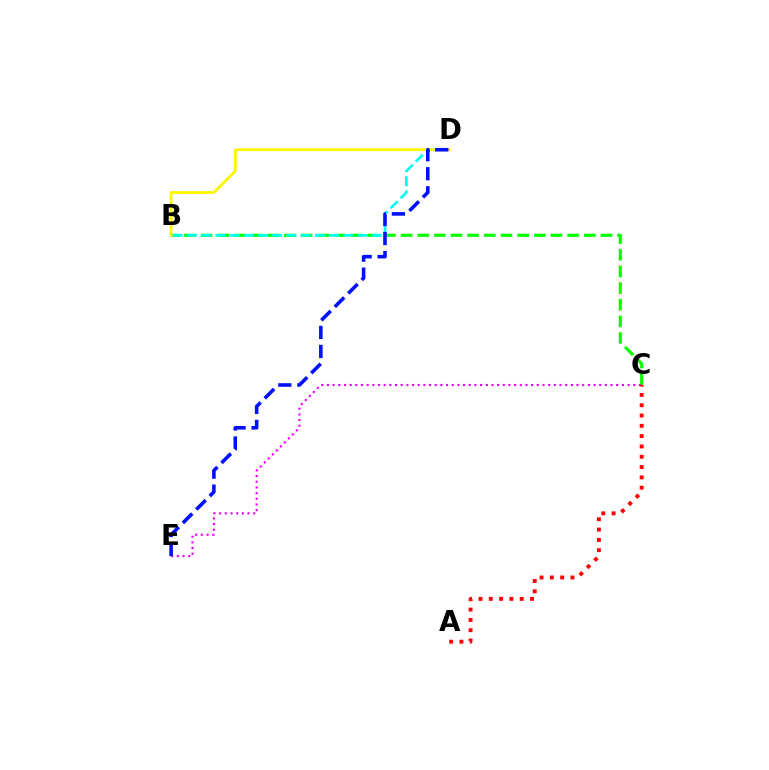{('B', 'C'): [{'color': '#08ff00', 'line_style': 'dashed', 'thickness': 2.26}], ('B', 'D'): [{'color': '#00fff6', 'line_style': 'dashed', 'thickness': 1.93}, {'color': '#fcf500', 'line_style': 'solid', 'thickness': 2.01}], ('C', 'E'): [{'color': '#ee00ff', 'line_style': 'dotted', 'thickness': 1.54}], ('D', 'E'): [{'color': '#0010ff', 'line_style': 'dashed', 'thickness': 2.58}], ('A', 'C'): [{'color': '#ff0000', 'line_style': 'dotted', 'thickness': 2.8}]}